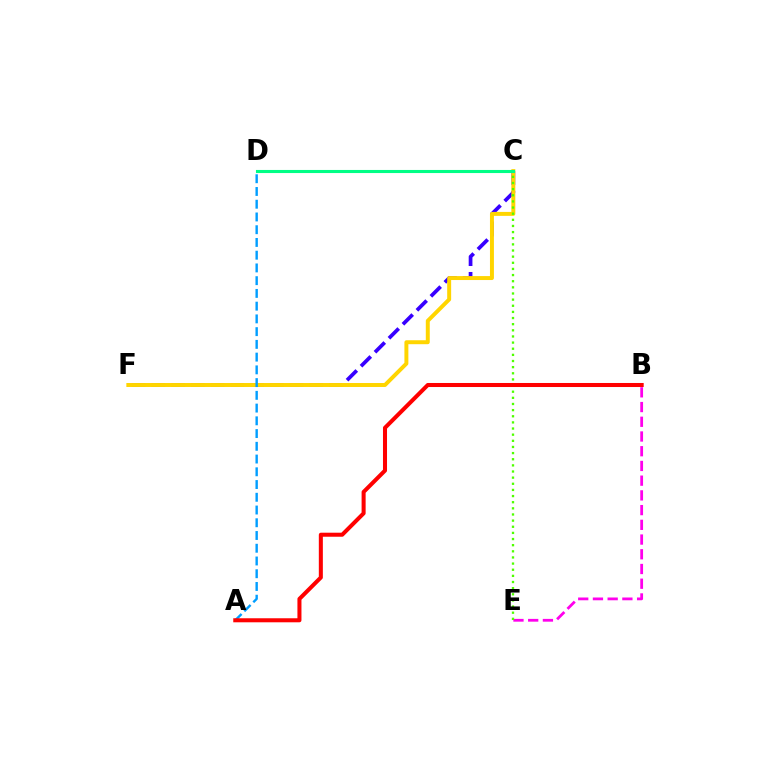{('C', 'F'): [{'color': '#3700ff', 'line_style': 'dashed', 'thickness': 2.68}, {'color': '#ffd500', 'line_style': 'solid', 'thickness': 2.85}], ('B', 'E'): [{'color': '#ff00ed', 'line_style': 'dashed', 'thickness': 2.0}], ('C', 'E'): [{'color': '#4fff00', 'line_style': 'dotted', 'thickness': 1.67}], ('A', 'D'): [{'color': '#009eff', 'line_style': 'dashed', 'thickness': 1.73}], ('C', 'D'): [{'color': '#00ff86', 'line_style': 'solid', 'thickness': 2.23}], ('A', 'B'): [{'color': '#ff0000', 'line_style': 'solid', 'thickness': 2.91}]}